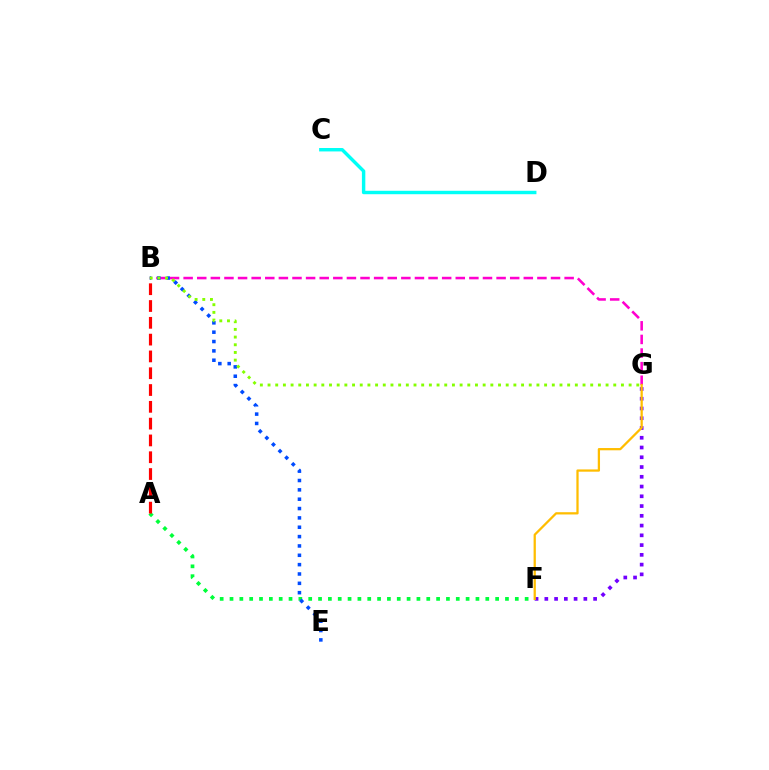{('A', 'F'): [{'color': '#00ff39', 'line_style': 'dotted', 'thickness': 2.67}], ('B', 'G'): [{'color': '#ff00cf', 'line_style': 'dashed', 'thickness': 1.85}, {'color': '#84ff00', 'line_style': 'dotted', 'thickness': 2.09}], ('F', 'G'): [{'color': '#7200ff', 'line_style': 'dotted', 'thickness': 2.65}, {'color': '#ffbd00', 'line_style': 'solid', 'thickness': 1.63}], ('B', 'E'): [{'color': '#004bff', 'line_style': 'dotted', 'thickness': 2.54}], ('A', 'B'): [{'color': '#ff0000', 'line_style': 'dashed', 'thickness': 2.28}], ('C', 'D'): [{'color': '#00fff6', 'line_style': 'solid', 'thickness': 2.47}]}